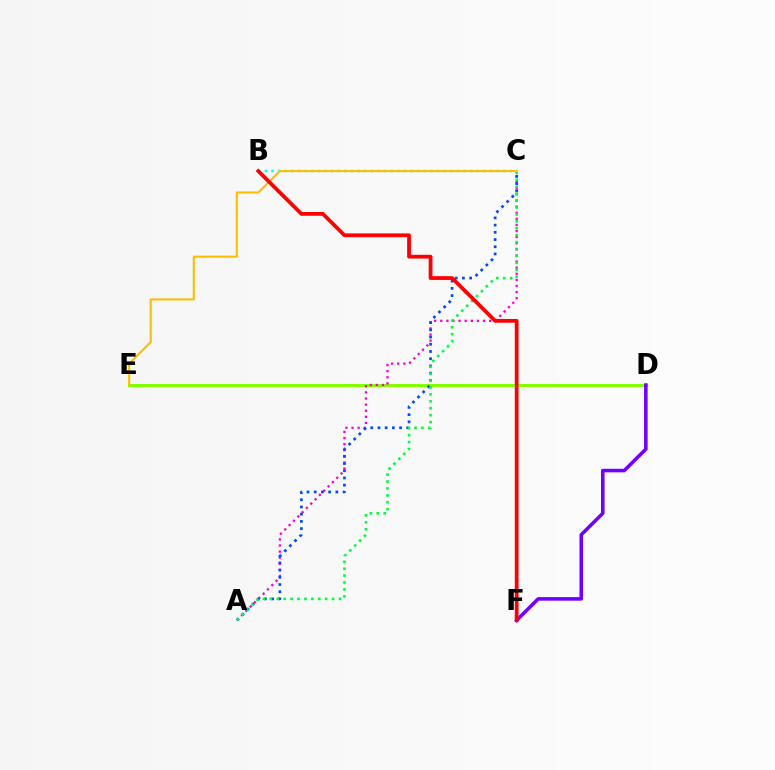{('B', 'C'): [{'color': '#00fff6', 'line_style': 'dotted', 'thickness': 1.8}], ('D', 'E'): [{'color': '#84ff00', 'line_style': 'solid', 'thickness': 2.2}], ('A', 'C'): [{'color': '#ff00cf', 'line_style': 'dotted', 'thickness': 1.66}, {'color': '#004bff', 'line_style': 'dotted', 'thickness': 1.96}, {'color': '#00ff39', 'line_style': 'dotted', 'thickness': 1.88}], ('D', 'F'): [{'color': '#7200ff', 'line_style': 'solid', 'thickness': 2.56}], ('C', 'E'): [{'color': '#ffbd00', 'line_style': 'solid', 'thickness': 1.5}], ('B', 'F'): [{'color': '#ff0000', 'line_style': 'solid', 'thickness': 2.72}]}